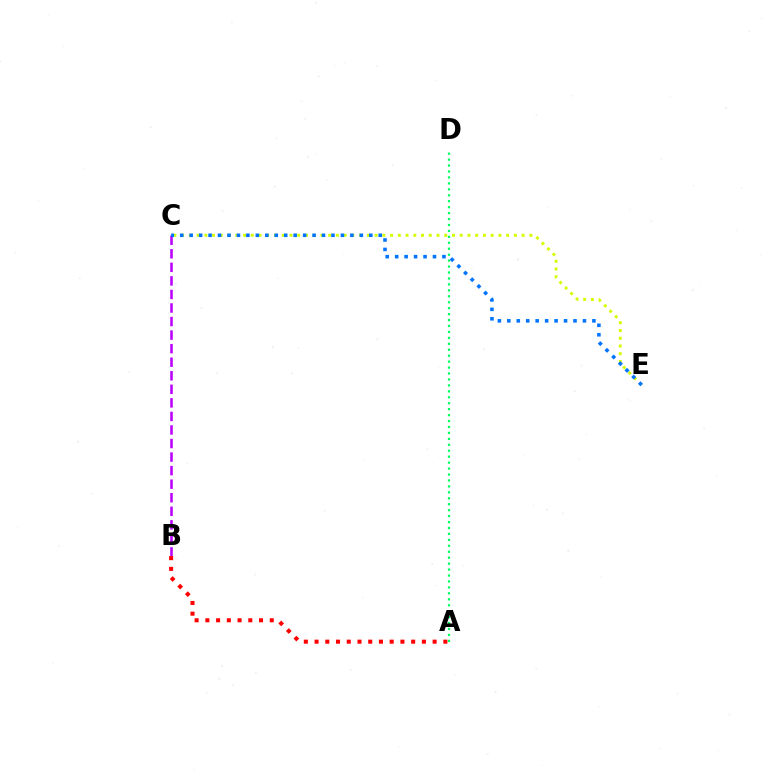{('B', 'C'): [{'color': '#b900ff', 'line_style': 'dashed', 'thickness': 1.84}], ('A', 'D'): [{'color': '#00ff5c', 'line_style': 'dotted', 'thickness': 1.61}], ('C', 'E'): [{'color': '#d1ff00', 'line_style': 'dotted', 'thickness': 2.1}, {'color': '#0074ff', 'line_style': 'dotted', 'thickness': 2.57}], ('A', 'B'): [{'color': '#ff0000', 'line_style': 'dotted', 'thickness': 2.92}]}